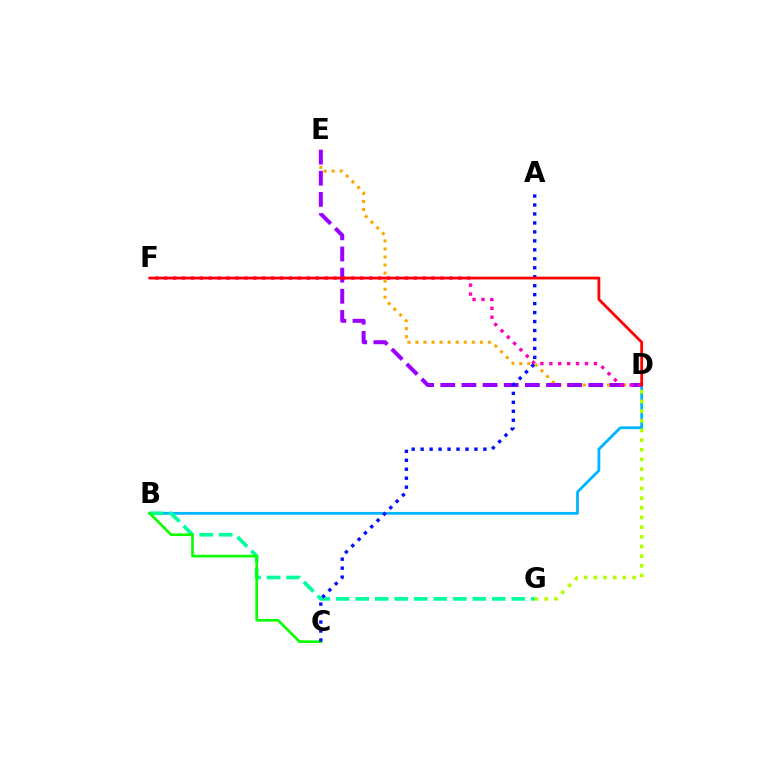{('D', 'E'): [{'color': '#ffa500', 'line_style': 'dotted', 'thickness': 2.19}, {'color': '#9b00ff', 'line_style': 'dashed', 'thickness': 2.87}], ('B', 'D'): [{'color': '#00b5ff', 'line_style': 'solid', 'thickness': 2.01}], ('B', 'G'): [{'color': '#00ff9d', 'line_style': 'dashed', 'thickness': 2.65}], ('D', 'G'): [{'color': '#b3ff00', 'line_style': 'dotted', 'thickness': 2.63}], ('B', 'C'): [{'color': '#08ff00', 'line_style': 'solid', 'thickness': 1.91}], ('D', 'F'): [{'color': '#ff00bd', 'line_style': 'dotted', 'thickness': 2.42}, {'color': '#ff0000', 'line_style': 'solid', 'thickness': 2.0}], ('A', 'C'): [{'color': '#0010ff', 'line_style': 'dotted', 'thickness': 2.44}]}